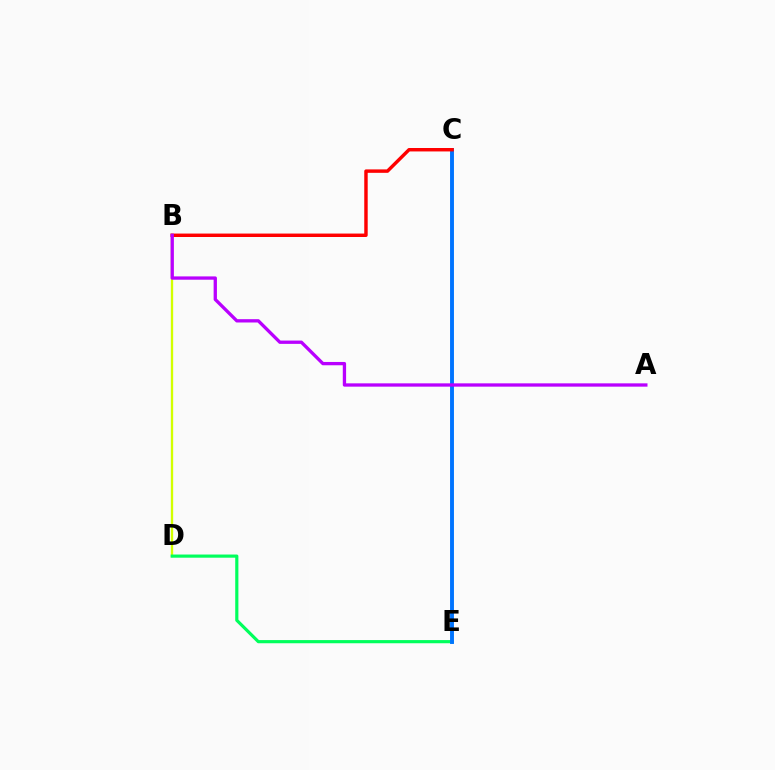{('B', 'D'): [{'color': '#d1ff00', 'line_style': 'solid', 'thickness': 1.68}], ('D', 'E'): [{'color': '#00ff5c', 'line_style': 'solid', 'thickness': 2.28}], ('C', 'E'): [{'color': '#0074ff', 'line_style': 'solid', 'thickness': 2.81}], ('B', 'C'): [{'color': '#ff0000', 'line_style': 'solid', 'thickness': 2.47}], ('A', 'B'): [{'color': '#b900ff', 'line_style': 'solid', 'thickness': 2.38}]}